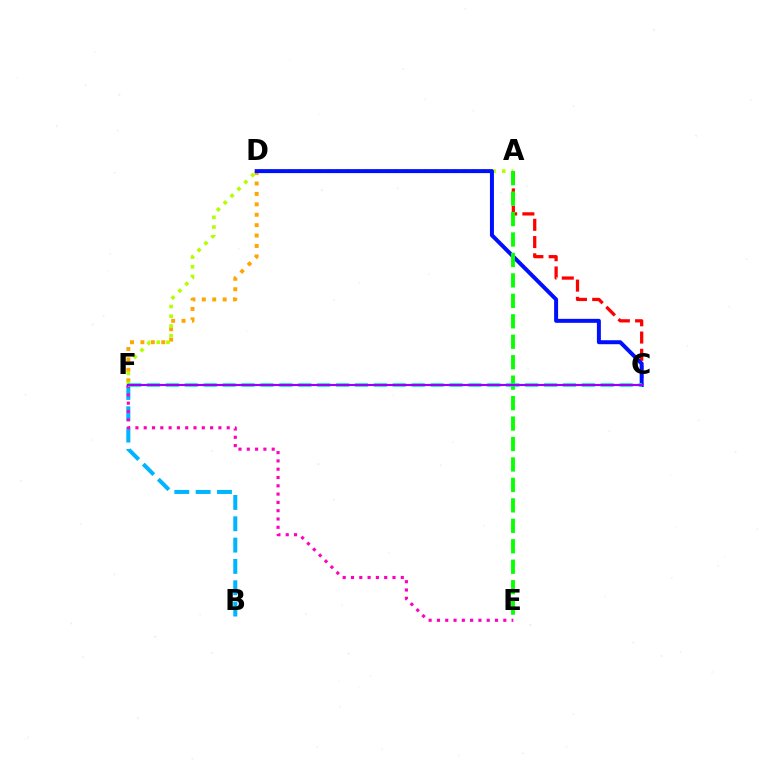{('B', 'F'): [{'color': '#00b5ff', 'line_style': 'dashed', 'thickness': 2.9}], ('A', 'C'): [{'color': '#ff0000', 'line_style': 'dashed', 'thickness': 2.35}], ('D', 'F'): [{'color': '#ffa500', 'line_style': 'dotted', 'thickness': 2.83}], ('A', 'F'): [{'color': '#b3ff00', 'line_style': 'dotted', 'thickness': 2.64}], ('C', 'D'): [{'color': '#0010ff', 'line_style': 'solid', 'thickness': 2.87}], ('A', 'E'): [{'color': '#08ff00', 'line_style': 'dashed', 'thickness': 2.78}], ('E', 'F'): [{'color': '#ff00bd', 'line_style': 'dotted', 'thickness': 2.25}], ('C', 'F'): [{'color': '#00ff9d', 'line_style': 'dashed', 'thickness': 2.57}, {'color': '#9b00ff', 'line_style': 'solid', 'thickness': 1.58}]}